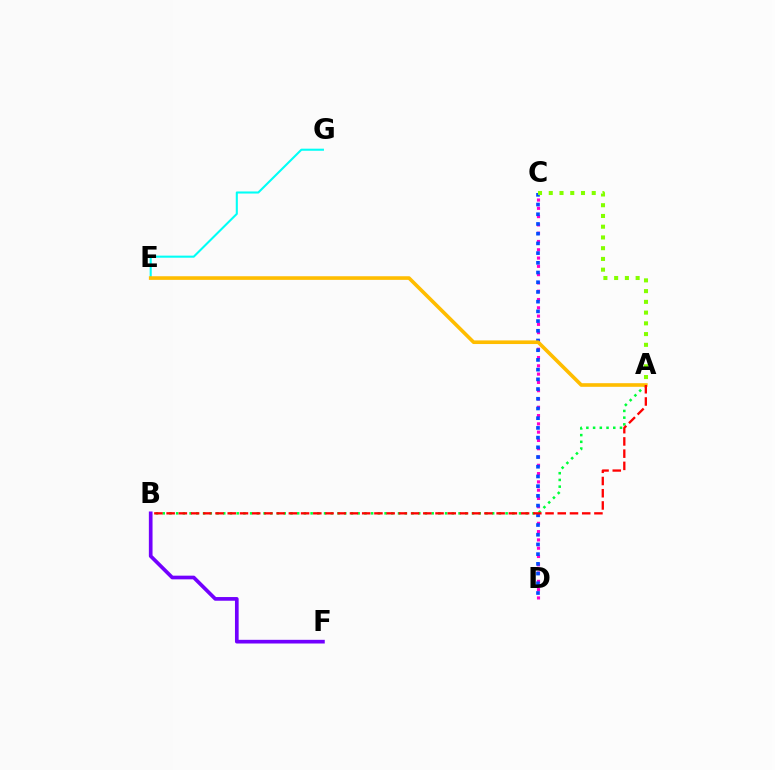{('E', 'G'): [{'color': '#00fff6', 'line_style': 'solid', 'thickness': 1.5}], ('C', 'D'): [{'color': '#ff00cf', 'line_style': 'dotted', 'thickness': 2.25}, {'color': '#004bff', 'line_style': 'dotted', 'thickness': 2.64}], ('A', 'B'): [{'color': '#00ff39', 'line_style': 'dotted', 'thickness': 1.83}, {'color': '#ff0000', 'line_style': 'dashed', 'thickness': 1.66}], ('A', 'E'): [{'color': '#ffbd00', 'line_style': 'solid', 'thickness': 2.61}], ('B', 'F'): [{'color': '#7200ff', 'line_style': 'solid', 'thickness': 2.65}], ('A', 'C'): [{'color': '#84ff00', 'line_style': 'dotted', 'thickness': 2.92}]}